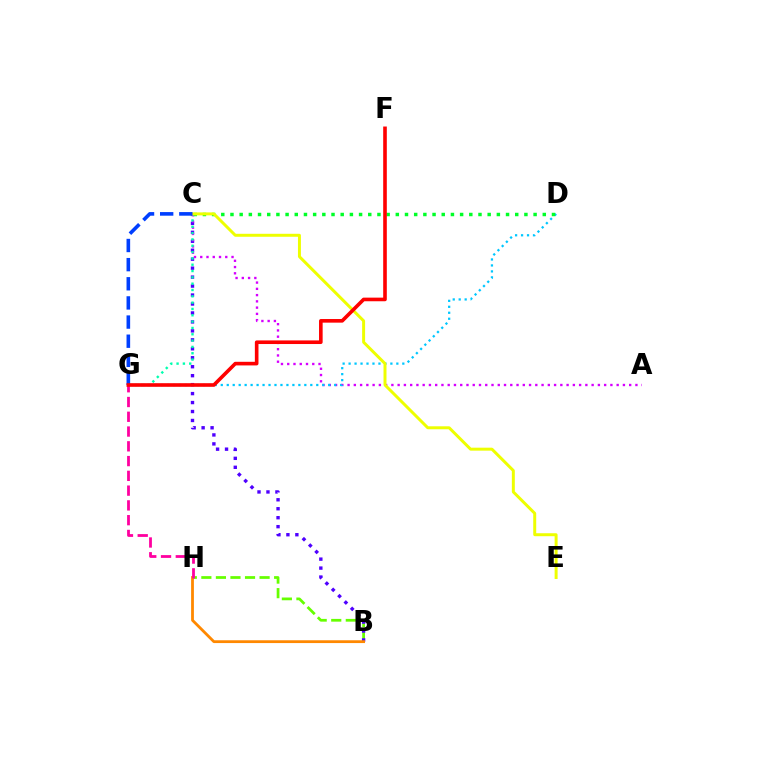{('B', 'H'): [{'color': '#66ff00', 'line_style': 'dashed', 'thickness': 1.98}, {'color': '#ff8800', 'line_style': 'solid', 'thickness': 2.01}], ('B', 'C'): [{'color': '#4f00ff', 'line_style': 'dotted', 'thickness': 2.43}], ('A', 'C'): [{'color': '#d600ff', 'line_style': 'dotted', 'thickness': 1.7}], ('D', 'G'): [{'color': '#00c7ff', 'line_style': 'dotted', 'thickness': 1.62}], ('C', 'G'): [{'color': '#00ffaf', 'line_style': 'dotted', 'thickness': 1.72}, {'color': '#003fff', 'line_style': 'dashed', 'thickness': 2.6}], ('C', 'D'): [{'color': '#00ff27', 'line_style': 'dotted', 'thickness': 2.5}], ('C', 'E'): [{'color': '#eeff00', 'line_style': 'solid', 'thickness': 2.14}], ('G', 'H'): [{'color': '#ff00a0', 'line_style': 'dashed', 'thickness': 2.01}], ('F', 'G'): [{'color': '#ff0000', 'line_style': 'solid', 'thickness': 2.61}]}